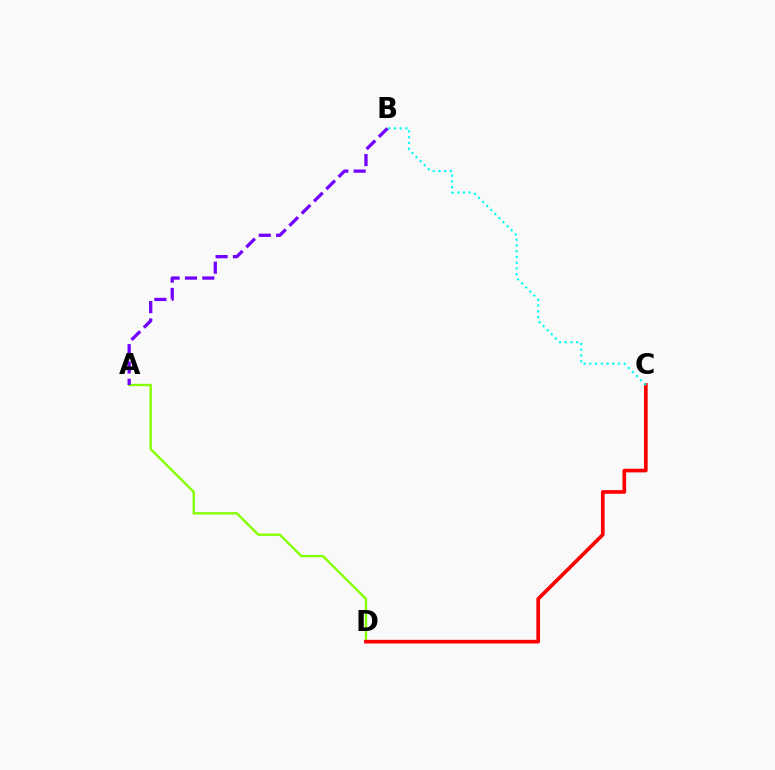{('A', 'D'): [{'color': '#84ff00', 'line_style': 'solid', 'thickness': 1.71}], ('C', 'D'): [{'color': '#ff0000', 'line_style': 'solid', 'thickness': 2.64}], ('B', 'C'): [{'color': '#00fff6', 'line_style': 'dotted', 'thickness': 1.56}], ('A', 'B'): [{'color': '#7200ff', 'line_style': 'dashed', 'thickness': 2.35}]}